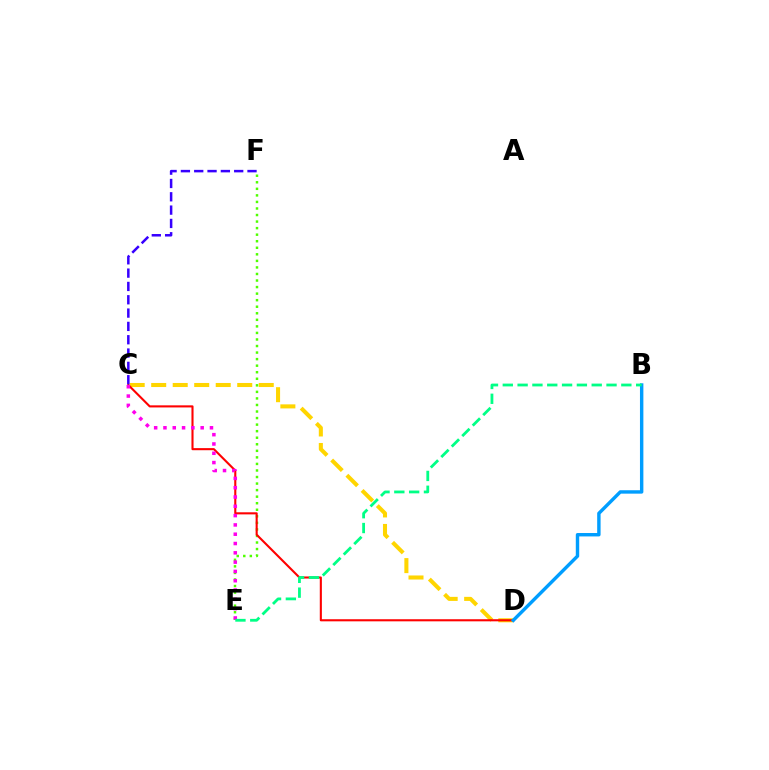{('C', 'D'): [{'color': '#ffd500', 'line_style': 'dashed', 'thickness': 2.92}, {'color': '#ff0000', 'line_style': 'solid', 'thickness': 1.51}], ('E', 'F'): [{'color': '#4fff00', 'line_style': 'dotted', 'thickness': 1.78}], ('C', 'F'): [{'color': '#3700ff', 'line_style': 'dashed', 'thickness': 1.81}], ('C', 'E'): [{'color': '#ff00ed', 'line_style': 'dotted', 'thickness': 2.53}], ('B', 'D'): [{'color': '#009eff', 'line_style': 'solid', 'thickness': 2.46}], ('B', 'E'): [{'color': '#00ff86', 'line_style': 'dashed', 'thickness': 2.01}]}